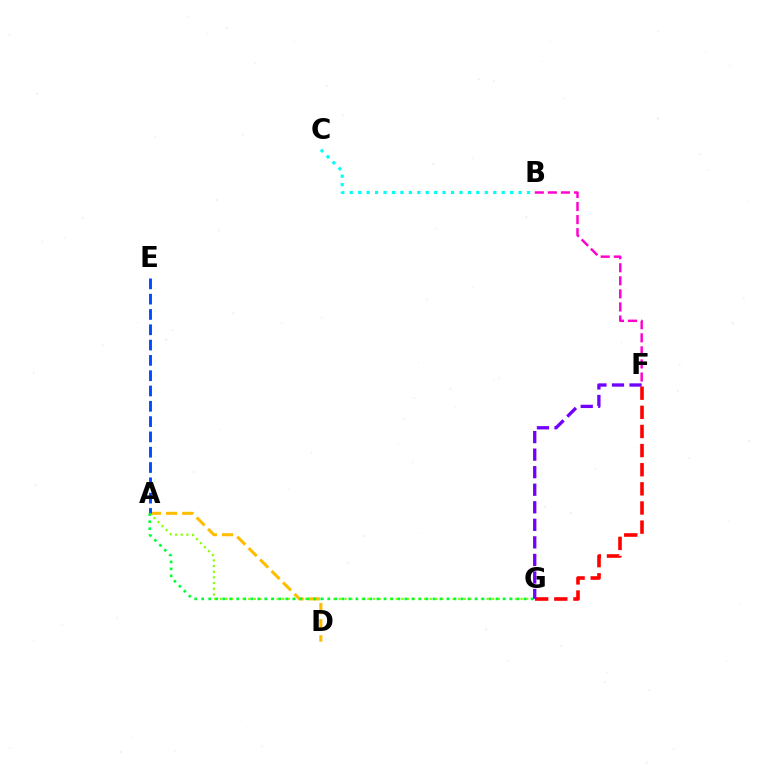{('F', 'G'): [{'color': '#ff0000', 'line_style': 'dashed', 'thickness': 2.6}, {'color': '#7200ff', 'line_style': 'dashed', 'thickness': 2.38}], ('B', 'C'): [{'color': '#00fff6', 'line_style': 'dotted', 'thickness': 2.29}], ('A', 'G'): [{'color': '#84ff00', 'line_style': 'dotted', 'thickness': 1.54}, {'color': '#00ff39', 'line_style': 'dotted', 'thickness': 1.9}], ('A', 'D'): [{'color': '#ffbd00', 'line_style': 'dashed', 'thickness': 2.2}], ('A', 'E'): [{'color': '#004bff', 'line_style': 'dashed', 'thickness': 2.08}], ('B', 'F'): [{'color': '#ff00cf', 'line_style': 'dashed', 'thickness': 1.77}]}